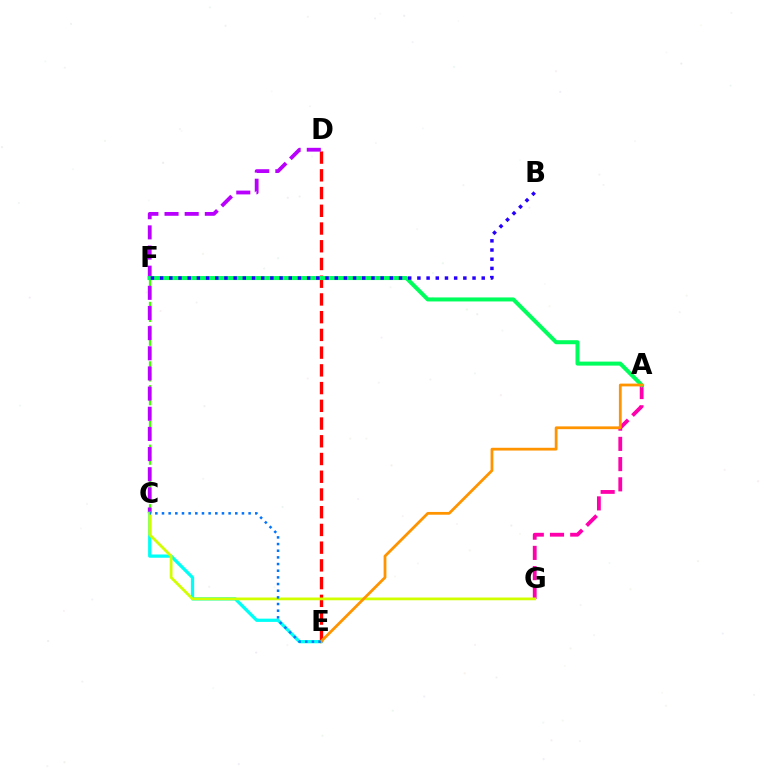{('C', 'F'): [{'color': '#3dff00', 'line_style': 'dashed', 'thickness': 1.62}], ('D', 'E'): [{'color': '#ff0000', 'line_style': 'dashed', 'thickness': 2.41}], ('A', 'G'): [{'color': '#ff00ac', 'line_style': 'dashed', 'thickness': 2.75}], ('C', 'D'): [{'color': '#b900ff', 'line_style': 'dashed', 'thickness': 2.74}], ('A', 'F'): [{'color': '#00ff5c', 'line_style': 'solid', 'thickness': 2.89}], ('C', 'E'): [{'color': '#00fff6', 'line_style': 'solid', 'thickness': 2.35}, {'color': '#0074ff', 'line_style': 'dotted', 'thickness': 1.81}], ('B', 'F'): [{'color': '#2500ff', 'line_style': 'dotted', 'thickness': 2.5}], ('C', 'G'): [{'color': '#d1ff00', 'line_style': 'solid', 'thickness': 1.99}], ('A', 'E'): [{'color': '#ff9400', 'line_style': 'solid', 'thickness': 2.0}]}